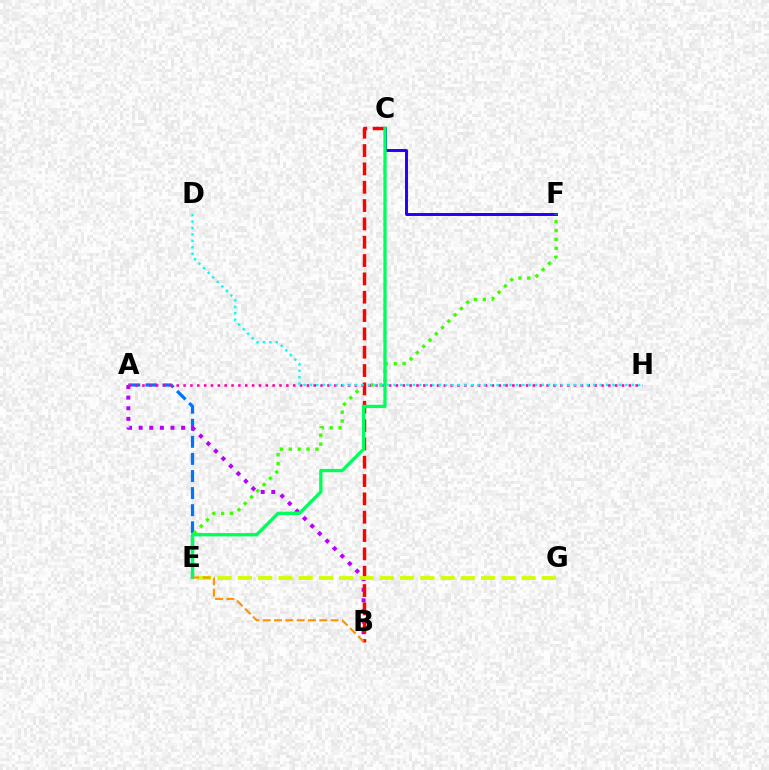{('A', 'E'): [{'color': '#0074ff', 'line_style': 'dashed', 'thickness': 2.32}], ('A', 'B'): [{'color': '#b900ff', 'line_style': 'dotted', 'thickness': 2.88}], ('C', 'F'): [{'color': '#2500ff', 'line_style': 'solid', 'thickness': 2.13}], ('E', 'F'): [{'color': '#3dff00', 'line_style': 'dotted', 'thickness': 2.42}], ('B', 'C'): [{'color': '#ff0000', 'line_style': 'dashed', 'thickness': 2.49}], ('E', 'G'): [{'color': '#d1ff00', 'line_style': 'dashed', 'thickness': 2.75}], ('A', 'H'): [{'color': '#ff00ac', 'line_style': 'dotted', 'thickness': 1.86}], ('D', 'H'): [{'color': '#00fff6', 'line_style': 'dotted', 'thickness': 1.75}], ('C', 'E'): [{'color': '#00ff5c', 'line_style': 'solid', 'thickness': 2.38}], ('B', 'E'): [{'color': '#ff9400', 'line_style': 'dashed', 'thickness': 1.54}]}